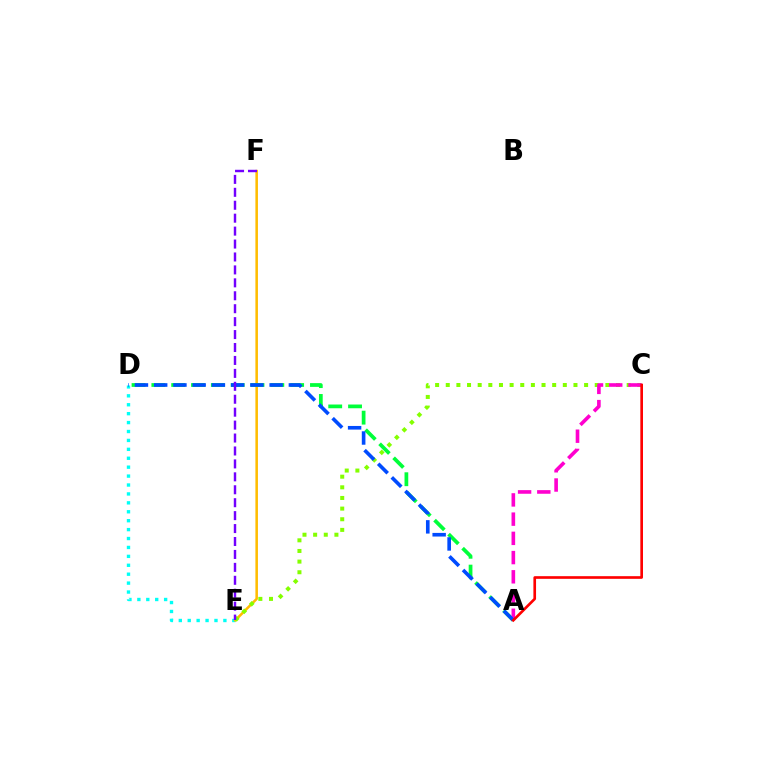{('D', 'E'): [{'color': '#00fff6', 'line_style': 'dotted', 'thickness': 2.42}], ('E', 'F'): [{'color': '#ffbd00', 'line_style': 'solid', 'thickness': 1.84}, {'color': '#7200ff', 'line_style': 'dashed', 'thickness': 1.76}], ('C', 'E'): [{'color': '#84ff00', 'line_style': 'dotted', 'thickness': 2.89}], ('A', 'D'): [{'color': '#00ff39', 'line_style': 'dashed', 'thickness': 2.69}, {'color': '#004bff', 'line_style': 'dashed', 'thickness': 2.61}], ('A', 'C'): [{'color': '#ff00cf', 'line_style': 'dashed', 'thickness': 2.61}, {'color': '#ff0000', 'line_style': 'solid', 'thickness': 1.91}]}